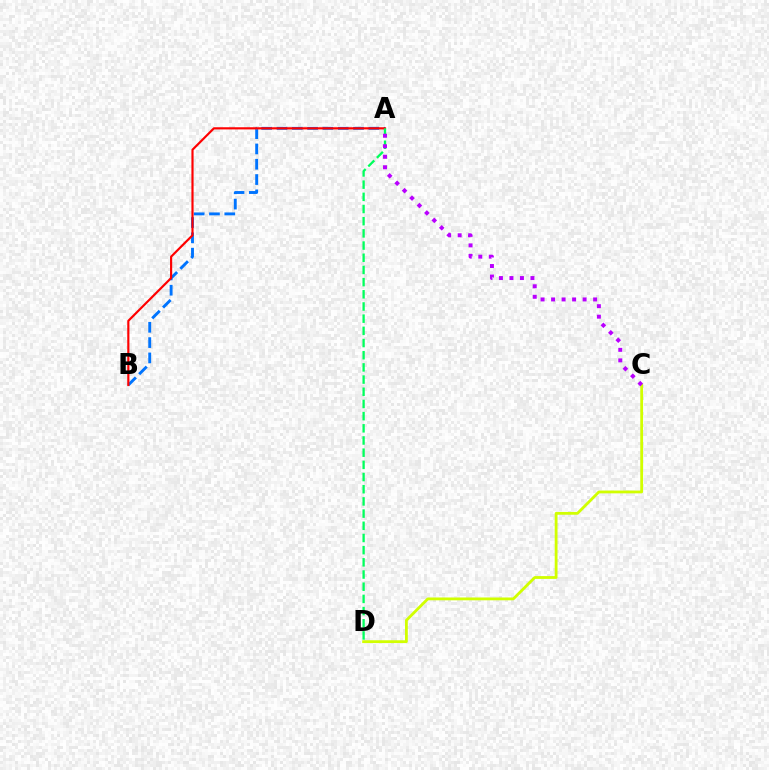{('A', 'B'): [{'color': '#0074ff', 'line_style': 'dashed', 'thickness': 2.08}, {'color': '#ff0000', 'line_style': 'solid', 'thickness': 1.56}], ('A', 'D'): [{'color': '#00ff5c', 'line_style': 'dashed', 'thickness': 1.66}], ('C', 'D'): [{'color': '#d1ff00', 'line_style': 'solid', 'thickness': 2.02}], ('A', 'C'): [{'color': '#b900ff', 'line_style': 'dotted', 'thickness': 2.85}]}